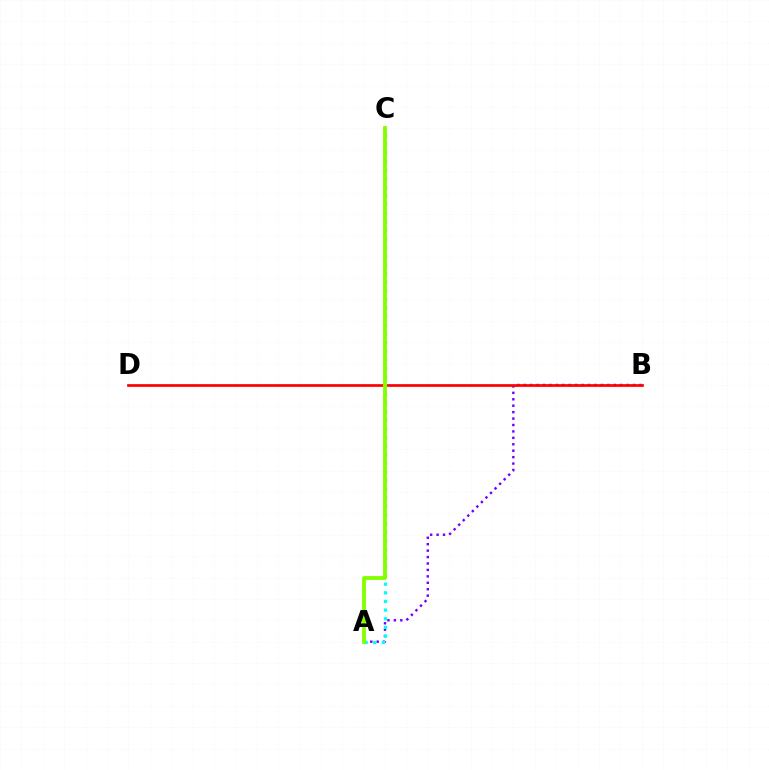{('A', 'B'): [{'color': '#7200ff', 'line_style': 'dotted', 'thickness': 1.75}], ('B', 'D'): [{'color': '#ff0000', 'line_style': 'solid', 'thickness': 1.95}], ('A', 'C'): [{'color': '#00fff6', 'line_style': 'dotted', 'thickness': 2.34}, {'color': '#84ff00', 'line_style': 'solid', 'thickness': 2.77}]}